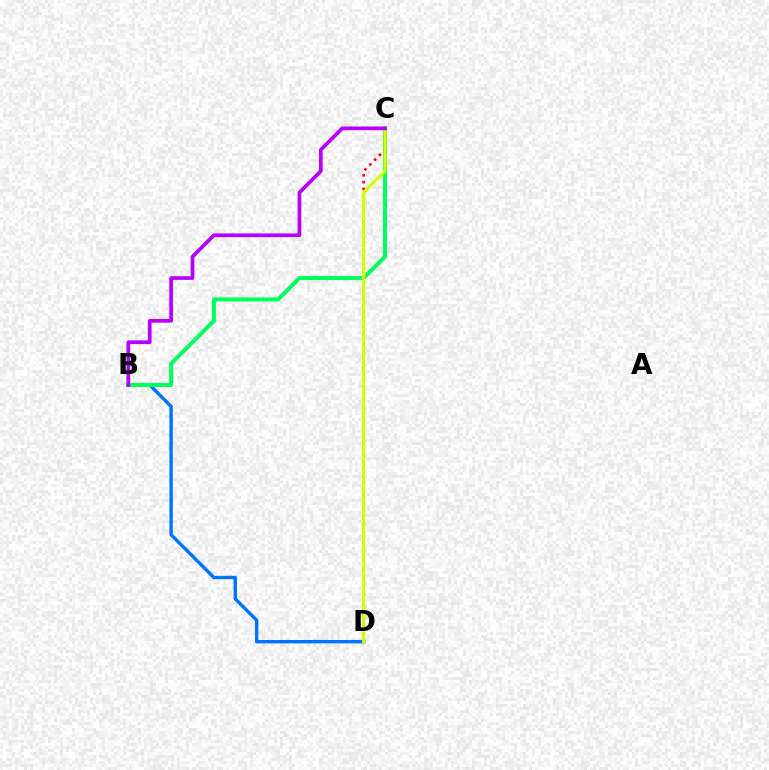{('B', 'D'): [{'color': '#0074ff', 'line_style': 'solid', 'thickness': 2.44}], ('B', 'C'): [{'color': '#00ff5c', 'line_style': 'solid', 'thickness': 2.87}, {'color': '#b900ff', 'line_style': 'solid', 'thickness': 2.66}], ('C', 'D'): [{'color': '#ff0000', 'line_style': 'dotted', 'thickness': 1.85}, {'color': '#d1ff00', 'line_style': 'solid', 'thickness': 2.24}]}